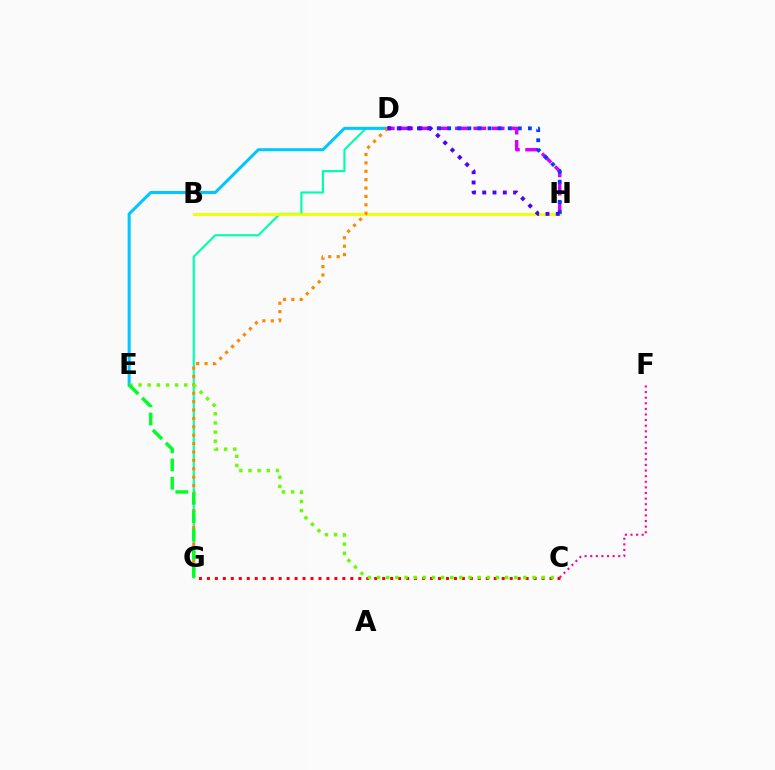{('D', 'H'): [{'color': '#d600ff', 'line_style': 'dashed', 'thickness': 2.49}, {'color': '#003fff', 'line_style': 'dotted', 'thickness': 2.74}, {'color': '#4f00ff', 'line_style': 'dotted', 'thickness': 2.8}], ('C', 'G'): [{'color': '#ff0000', 'line_style': 'dotted', 'thickness': 2.16}], ('C', 'F'): [{'color': '#ff00a0', 'line_style': 'dotted', 'thickness': 1.52}], ('D', 'G'): [{'color': '#00ffaf', 'line_style': 'solid', 'thickness': 1.55}, {'color': '#ff8800', 'line_style': 'dotted', 'thickness': 2.28}], ('D', 'E'): [{'color': '#00c7ff', 'line_style': 'solid', 'thickness': 2.18}], ('B', 'H'): [{'color': '#eeff00', 'line_style': 'solid', 'thickness': 2.01}], ('C', 'E'): [{'color': '#66ff00', 'line_style': 'dotted', 'thickness': 2.49}], ('E', 'G'): [{'color': '#00ff27', 'line_style': 'dashed', 'thickness': 2.49}]}